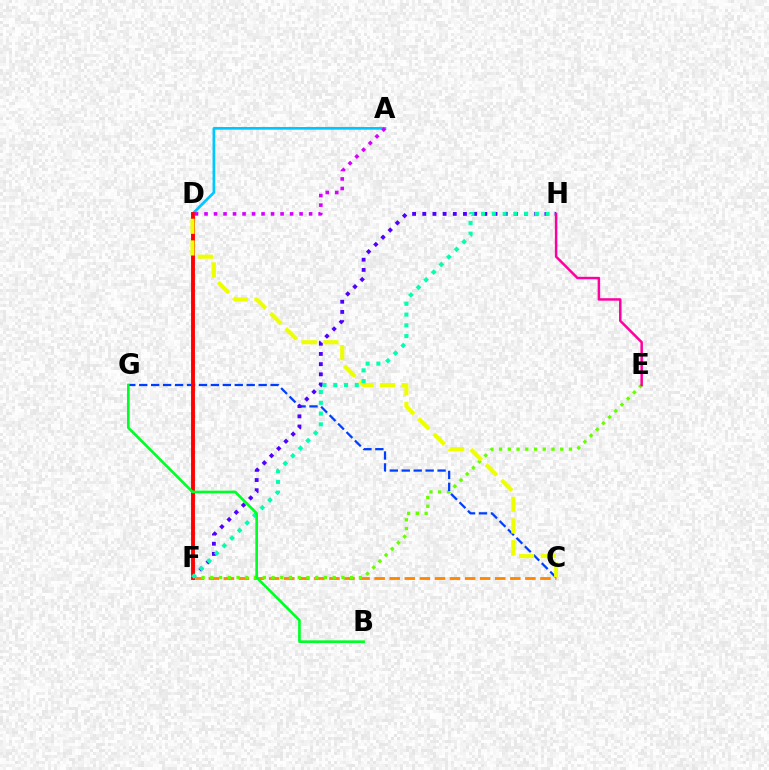{('C', 'F'): [{'color': '#ff8800', 'line_style': 'dashed', 'thickness': 2.05}], ('E', 'F'): [{'color': '#66ff00', 'line_style': 'dotted', 'thickness': 2.37}], ('C', 'G'): [{'color': '#003fff', 'line_style': 'dashed', 'thickness': 1.62}], ('F', 'H'): [{'color': '#4f00ff', 'line_style': 'dotted', 'thickness': 2.77}, {'color': '#00ffaf', 'line_style': 'dotted', 'thickness': 2.92}], ('A', 'D'): [{'color': '#00c7ff', 'line_style': 'solid', 'thickness': 1.94}, {'color': '#d600ff', 'line_style': 'dotted', 'thickness': 2.58}], ('D', 'F'): [{'color': '#ff0000', 'line_style': 'solid', 'thickness': 2.79}], ('C', 'D'): [{'color': '#eeff00', 'line_style': 'dashed', 'thickness': 2.95}], ('E', 'H'): [{'color': '#ff00a0', 'line_style': 'solid', 'thickness': 1.8}], ('B', 'G'): [{'color': '#00ff27', 'line_style': 'solid', 'thickness': 1.91}]}